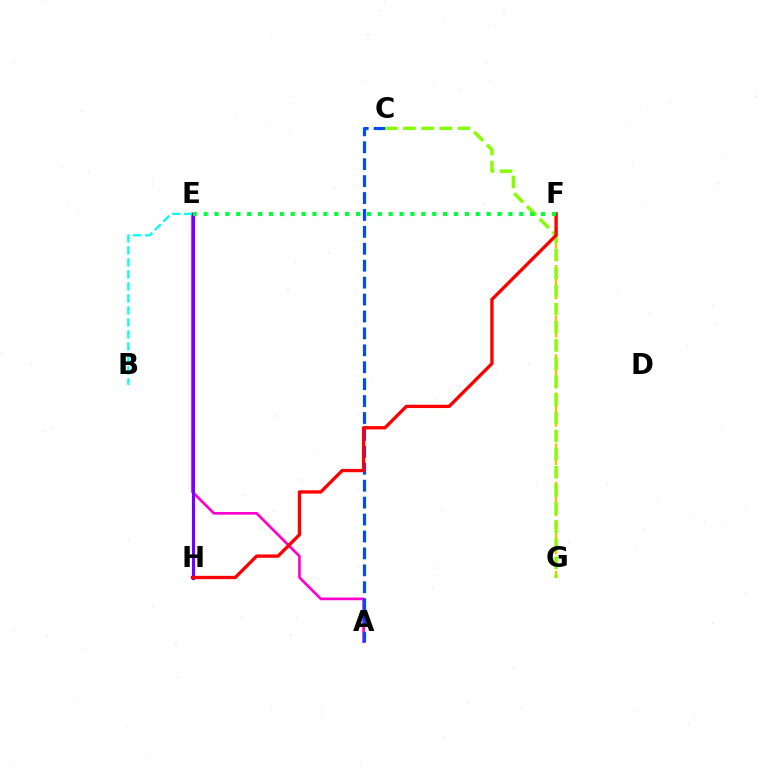{('A', 'E'): [{'color': '#ff00cf', 'line_style': 'solid', 'thickness': 1.92}], ('A', 'C'): [{'color': '#004bff', 'line_style': 'dashed', 'thickness': 2.3}], ('F', 'G'): [{'color': '#ffbd00', 'line_style': 'dashed', 'thickness': 1.73}], ('B', 'E'): [{'color': '#00fff6', 'line_style': 'dashed', 'thickness': 1.63}], ('E', 'H'): [{'color': '#7200ff', 'line_style': 'solid', 'thickness': 2.25}], ('C', 'G'): [{'color': '#84ff00', 'line_style': 'dashed', 'thickness': 2.46}], ('F', 'H'): [{'color': '#ff0000', 'line_style': 'solid', 'thickness': 2.4}], ('E', 'F'): [{'color': '#00ff39', 'line_style': 'dotted', 'thickness': 2.96}]}